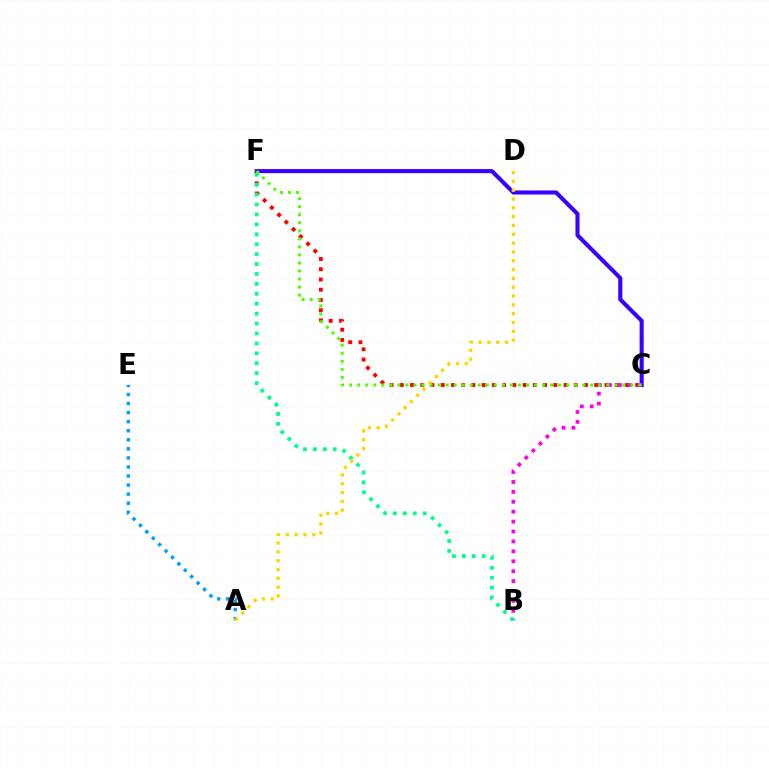{('C', 'F'): [{'color': '#3700ff', 'line_style': 'solid', 'thickness': 2.94}, {'color': '#ff0000', 'line_style': 'dotted', 'thickness': 2.78}, {'color': '#4fff00', 'line_style': 'dotted', 'thickness': 2.18}], ('B', 'C'): [{'color': '#ff00ed', 'line_style': 'dotted', 'thickness': 2.69}], ('B', 'F'): [{'color': '#00ff86', 'line_style': 'dotted', 'thickness': 2.7}], ('A', 'E'): [{'color': '#009eff', 'line_style': 'dotted', 'thickness': 2.46}], ('A', 'D'): [{'color': '#ffd500', 'line_style': 'dotted', 'thickness': 2.4}]}